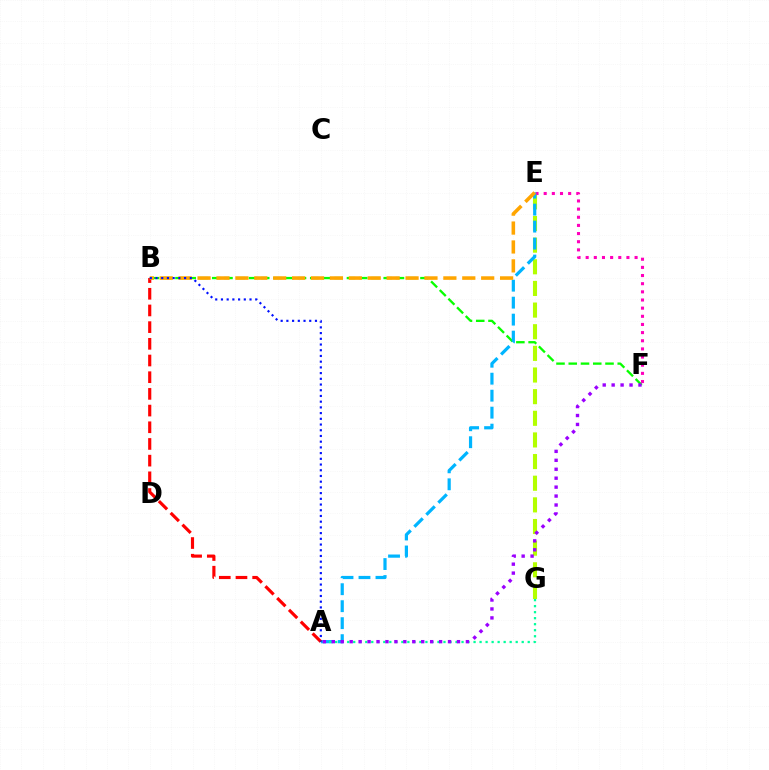{('E', 'G'): [{'color': '#b3ff00', 'line_style': 'dashed', 'thickness': 2.94}], ('E', 'F'): [{'color': '#ff00bd', 'line_style': 'dotted', 'thickness': 2.21}], ('B', 'F'): [{'color': '#08ff00', 'line_style': 'dashed', 'thickness': 1.66}], ('A', 'E'): [{'color': '#00b5ff', 'line_style': 'dashed', 'thickness': 2.31}], ('A', 'B'): [{'color': '#ff0000', 'line_style': 'dashed', 'thickness': 2.27}, {'color': '#0010ff', 'line_style': 'dotted', 'thickness': 1.55}], ('A', 'G'): [{'color': '#00ff9d', 'line_style': 'dotted', 'thickness': 1.63}], ('A', 'F'): [{'color': '#9b00ff', 'line_style': 'dotted', 'thickness': 2.43}], ('B', 'E'): [{'color': '#ffa500', 'line_style': 'dashed', 'thickness': 2.57}]}